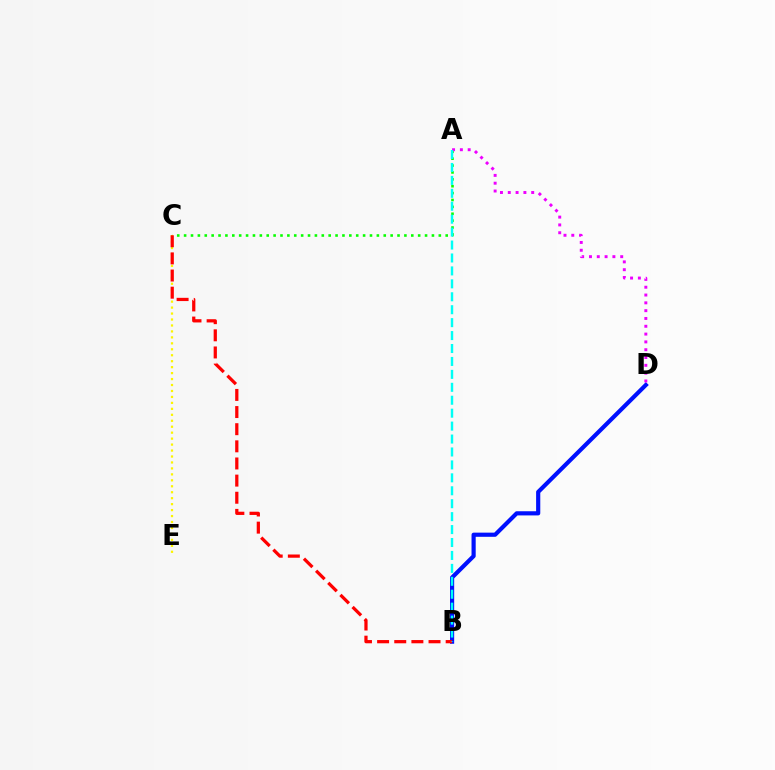{('A', 'C'): [{'color': '#08ff00', 'line_style': 'dotted', 'thickness': 1.87}], ('B', 'D'): [{'color': '#0010ff', 'line_style': 'solid', 'thickness': 3.0}], ('C', 'E'): [{'color': '#fcf500', 'line_style': 'dotted', 'thickness': 1.62}], ('B', 'C'): [{'color': '#ff0000', 'line_style': 'dashed', 'thickness': 2.33}], ('A', 'D'): [{'color': '#ee00ff', 'line_style': 'dotted', 'thickness': 2.12}], ('A', 'B'): [{'color': '#00fff6', 'line_style': 'dashed', 'thickness': 1.76}]}